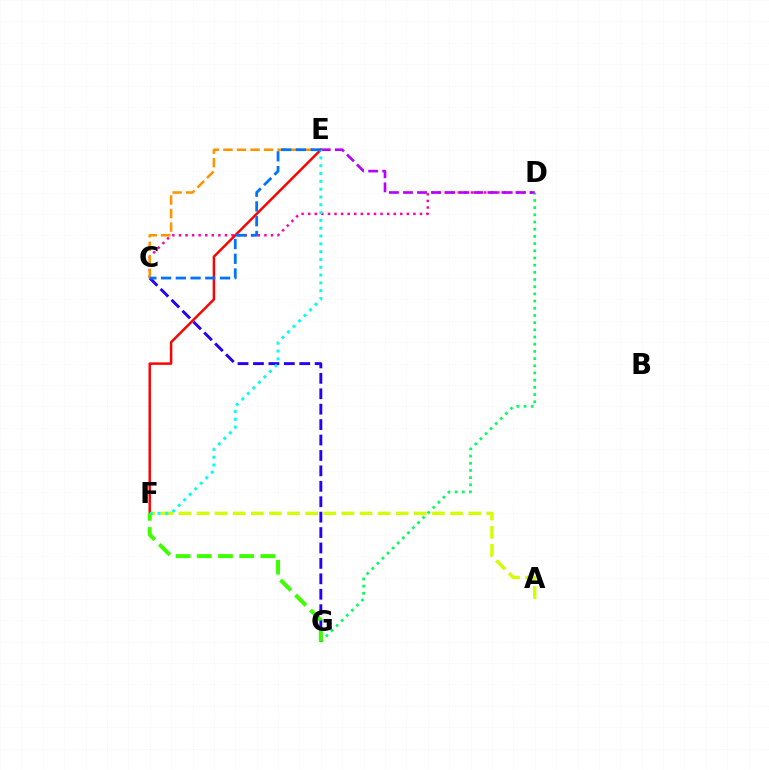{('C', 'D'): [{'color': '#ff00ac', 'line_style': 'dotted', 'thickness': 1.79}], ('D', 'G'): [{'color': '#00ff5c', 'line_style': 'dotted', 'thickness': 1.95}], ('C', 'G'): [{'color': '#2500ff', 'line_style': 'dashed', 'thickness': 2.09}], ('D', 'E'): [{'color': '#b900ff', 'line_style': 'dashed', 'thickness': 1.91}], ('C', 'E'): [{'color': '#ff9400', 'line_style': 'dashed', 'thickness': 1.84}, {'color': '#0074ff', 'line_style': 'dashed', 'thickness': 2.0}], ('A', 'F'): [{'color': '#d1ff00', 'line_style': 'dashed', 'thickness': 2.46}], ('E', 'F'): [{'color': '#ff0000', 'line_style': 'solid', 'thickness': 1.77}, {'color': '#00fff6', 'line_style': 'dotted', 'thickness': 2.12}], ('F', 'G'): [{'color': '#3dff00', 'line_style': 'dashed', 'thickness': 2.88}]}